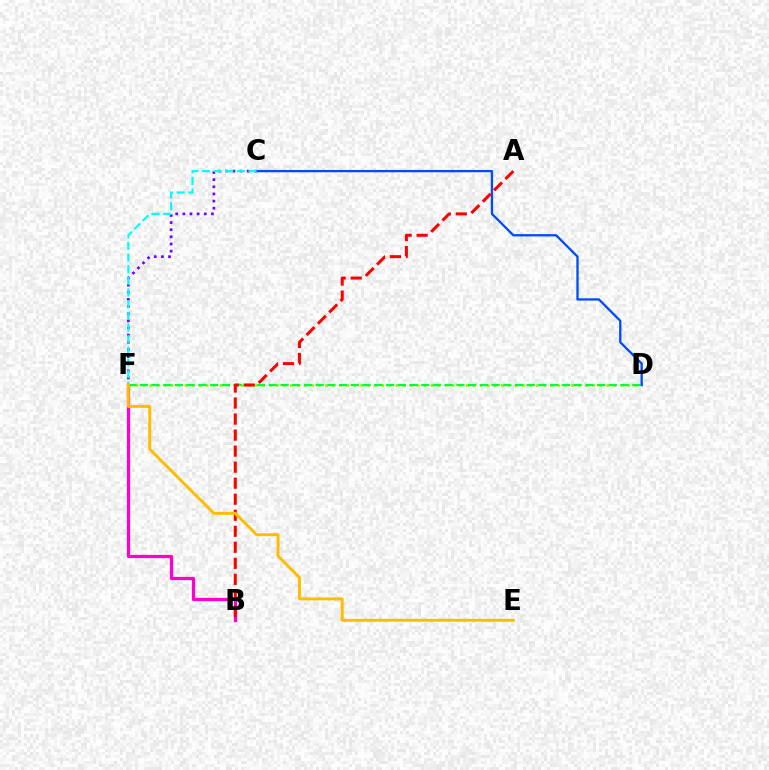{('C', 'F'): [{'color': '#7200ff', 'line_style': 'dotted', 'thickness': 1.94}, {'color': '#00fff6', 'line_style': 'dashed', 'thickness': 1.58}], ('B', 'F'): [{'color': '#ff00cf', 'line_style': 'solid', 'thickness': 2.33}], ('D', 'F'): [{'color': '#84ff00', 'line_style': 'dotted', 'thickness': 1.91}, {'color': '#00ff39', 'line_style': 'dashed', 'thickness': 1.59}], ('C', 'D'): [{'color': '#004bff', 'line_style': 'solid', 'thickness': 1.67}], ('A', 'B'): [{'color': '#ff0000', 'line_style': 'dashed', 'thickness': 2.18}], ('E', 'F'): [{'color': '#ffbd00', 'line_style': 'solid', 'thickness': 2.11}]}